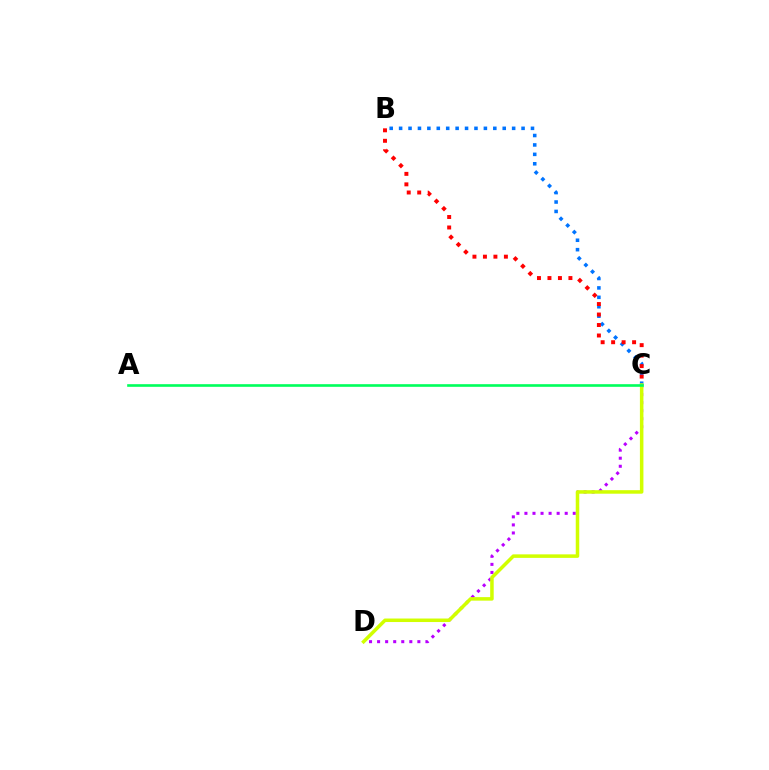{('C', 'D'): [{'color': '#b900ff', 'line_style': 'dotted', 'thickness': 2.19}, {'color': '#d1ff00', 'line_style': 'solid', 'thickness': 2.53}], ('B', 'C'): [{'color': '#0074ff', 'line_style': 'dotted', 'thickness': 2.56}, {'color': '#ff0000', 'line_style': 'dotted', 'thickness': 2.85}], ('A', 'C'): [{'color': '#00ff5c', 'line_style': 'solid', 'thickness': 1.9}]}